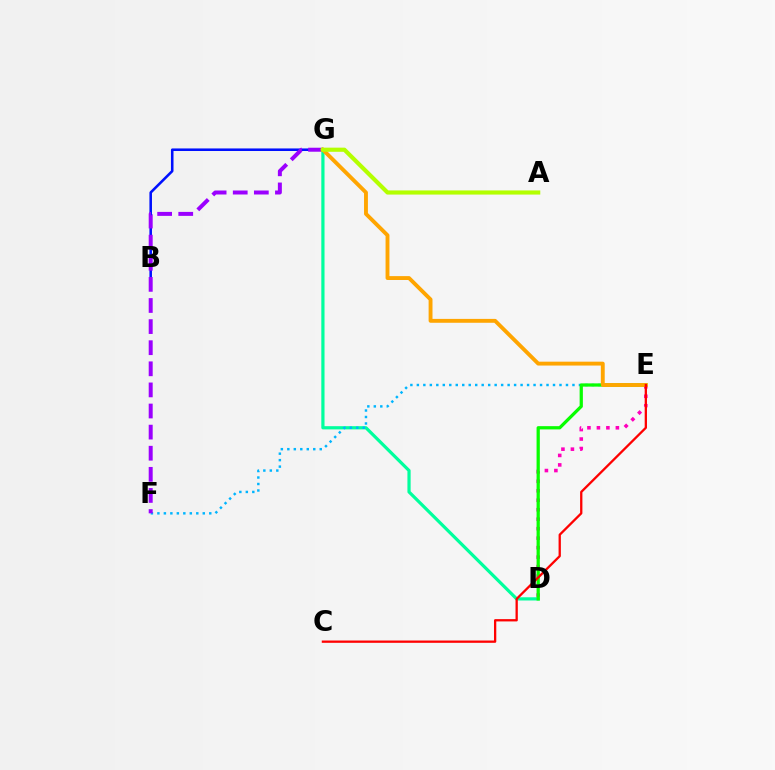{('D', 'E'): [{'color': '#ff00bd', 'line_style': 'dotted', 'thickness': 2.58}, {'color': '#08ff00', 'line_style': 'solid', 'thickness': 2.34}], ('D', 'G'): [{'color': '#00ff9d', 'line_style': 'solid', 'thickness': 2.31}], ('B', 'G'): [{'color': '#0010ff', 'line_style': 'solid', 'thickness': 1.84}], ('E', 'F'): [{'color': '#00b5ff', 'line_style': 'dotted', 'thickness': 1.76}], ('F', 'G'): [{'color': '#9b00ff', 'line_style': 'dashed', 'thickness': 2.87}], ('E', 'G'): [{'color': '#ffa500', 'line_style': 'solid', 'thickness': 2.79}], ('C', 'E'): [{'color': '#ff0000', 'line_style': 'solid', 'thickness': 1.65}], ('A', 'G'): [{'color': '#b3ff00', 'line_style': 'solid', 'thickness': 2.99}]}